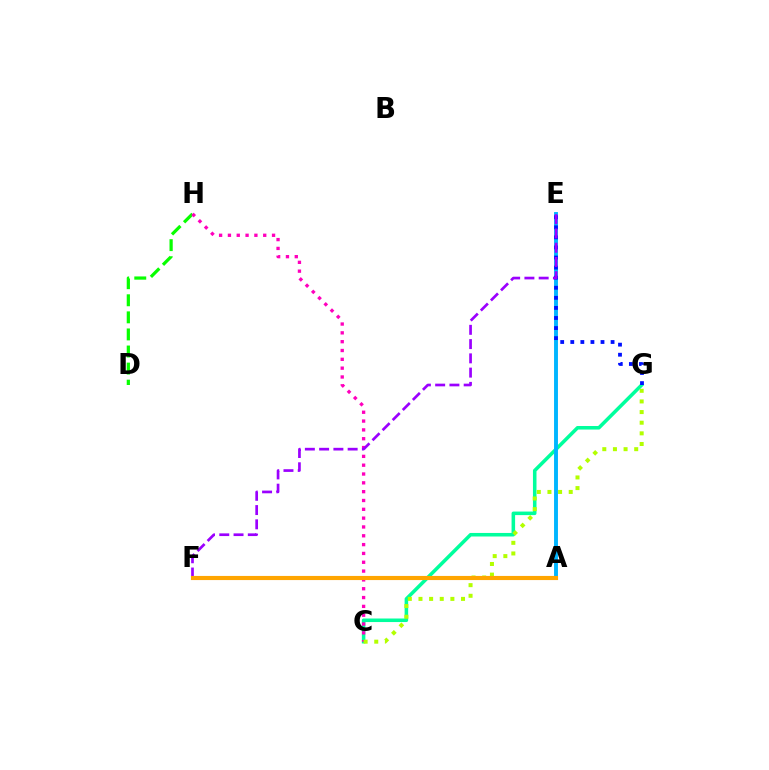{('C', 'G'): [{'color': '#00ff9d', 'line_style': 'solid', 'thickness': 2.55}, {'color': '#b3ff00', 'line_style': 'dotted', 'thickness': 2.89}], ('A', 'E'): [{'color': '#00b5ff', 'line_style': 'solid', 'thickness': 2.81}], ('E', 'G'): [{'color': '#0010ff', 'line_style': 'dotted', 'thickness': 2.74}], ('D', 'H'): [{'color': '#08ff00', 'line_style': 'dashed', 'thickness': 2.32}], ('C', 'H'): [{'color': '#ff00bd', 'line_style': 'dotted', 'thickness': 2.4}], ('A', 'F'): [{'color': '#ff0000', 'line_style': 'dashed', 'thickness': 2.17}, {'color': '#ffa500', 'line_style': 'solid', 'thickness': 2.97}], ('E', 'F'): [{'color': '#9b00ff', 'line_style': 'dashed', 'thickness': 1.94}]}